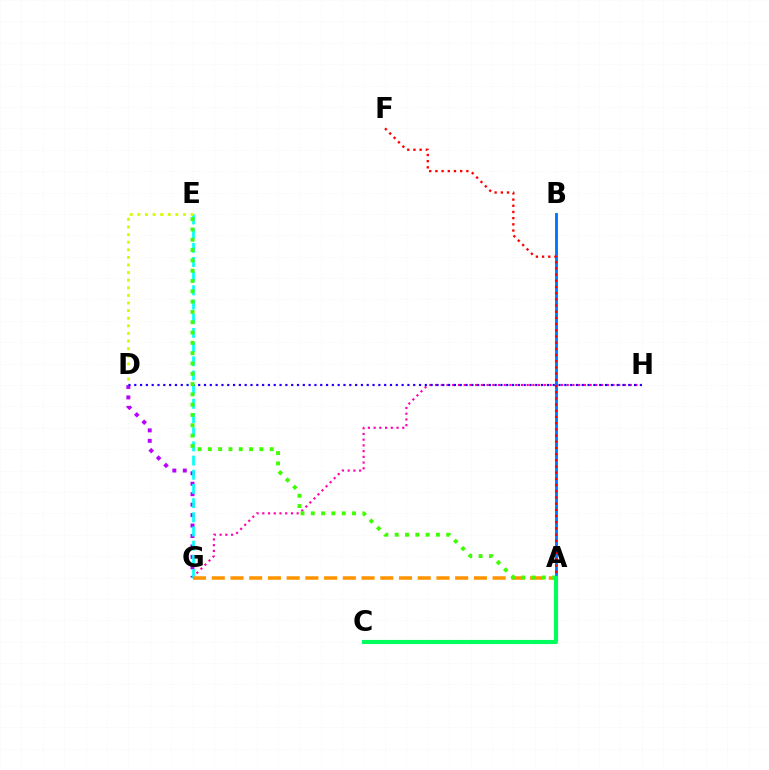{('G', 'H'): [{'color': '#ff00ac', 'line_style': 'dotted', 'thickness': 1.56}], ('D', 'G'): [{'color': '#b900ff', 'line_style': 'dotted', 'thickness': 2.84}], ('E', 'G'): [{'color': '#00fff6', 'line_style': 'dashed', 'thickness': 1.93}], ('A', 'B'): [{'color': '#0074ff', 'line_style': 'solid', 'thickness': 2.06}], ('A', 'G'): [{'color': '#ff9400', 'line_style': 'dashed', 'thickness': 2.54}], ('D', 'E'): [{'color': '#d1ff00', 'line_style': 'dotted', 'thickness': 2.07}], ('A', 'F'): [{'color': '#ff0000', 'line_style': 'dotted', 'thickness': 1.68}], ('D', 'H'): [{'color': '#2500ff', 'line_style': 'dotted', 'thickness': 1.58}], ('A', 'E'): [{'color': '#3dff00', 'line_style': 'dotted', 'thickness': 2.8}], ('A', 'C'): [{'color': '#00ff5c', 'line_style': 'solid', 'thickness': 2.97}]}